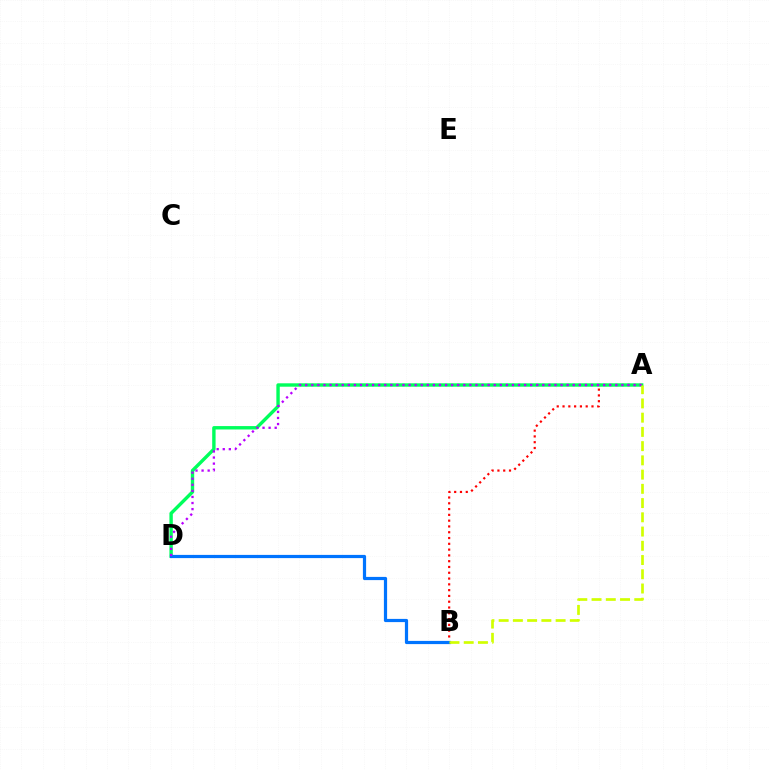{('A', 'B'): [{'color': '#ff0000', 'line_style': 'dotted', 'thickness': 1.57}, {'color': '#d1ff00', 'line_style': 'dashed', 'thickness': 1.93}], ('A', 'D'): [{'color': '#00ff5c', 'line_style': 'solid', 'thickness': 2.45}, {'color': '#b900ff', 'line_style': 'dotted', 'thickness': 1.65}], ('B', 'D'): [{'color': '#0074ff', 'line_style': 'solid', 'thickness': 2.31}]}